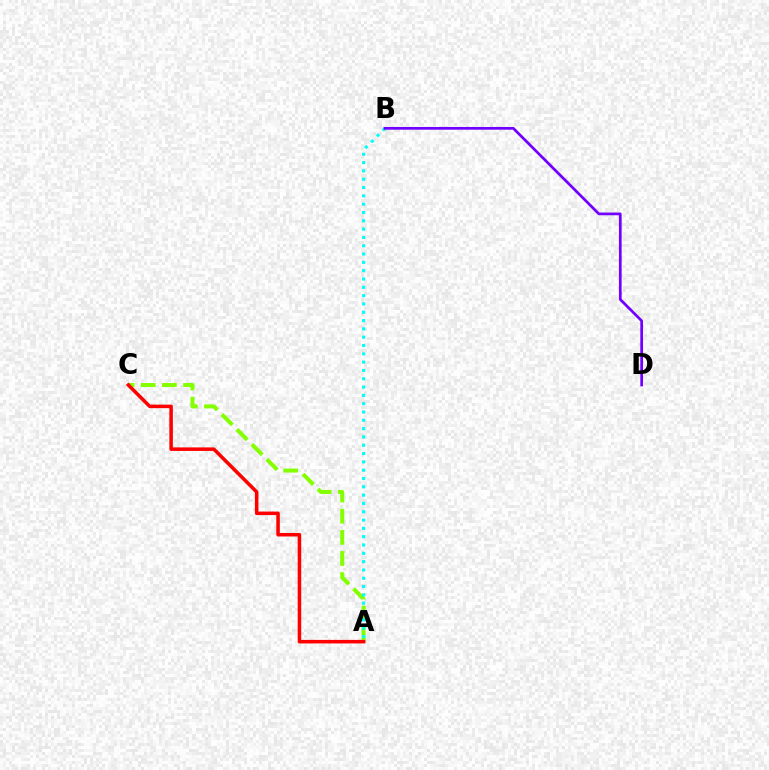{('A', 'C'): [{'color': '#84ff00', 'line_style': 'dashed', 'thickness': 2.87}, {'color': '#ff0000', 'line_style': 'solid', 'thickness': 2.54}], ('A', 'B'): [{'color': '#00fff6', 'line_style': 'dotted', 'thickness': 2.26}], ('B', 'D'): [{'color': '#7200ff', 'line_style': 'solid', 'thickness': 1.96}]}